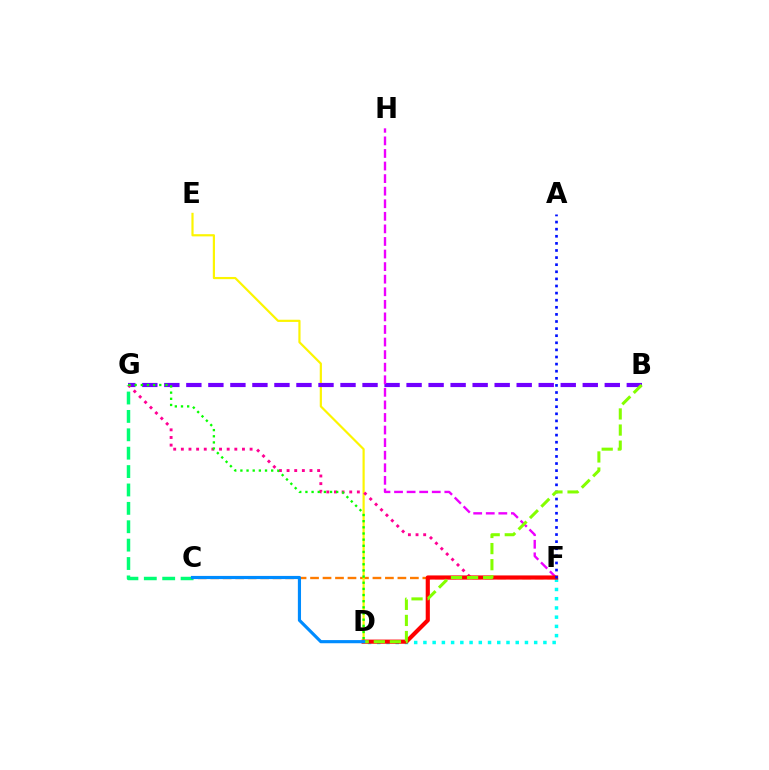{('D', 'F'): [{'color': '#00fff6', 'line_style': 'dotted', 'thickness': 2.51}, {'color': '#ff0000', 'line_style': 'solid', 'thickness': 2.98}], ('C', 'F'): [{'color': '#ff7c00', 'line_style': 'dashed', 'thickness': 1.7}], ('D', 'E'): [{'color': '#fcf500', 'line_style': 'solid', 'thickness': 1.57}], ('B', 'G'): [{'color': '#7200ff', 'line_style': 'dashed', 'thickness': 2.99}], ('F', 'G'): [{'color': '#ff0094', 'line_style': 'dotted', 'thickness': 2.08}], ('C', 'G'): [{'color': '#00ff74', 'line_style': 'dashed', 'thickness': 2.5}], ('D', 'G'): [{'color': '#08ff00', 'line_style': 'dotted', 'thickness': 1.67}], ('F', 'H'): [{'color': '#ee00ff', 'line_style': 'dashed', 'thickness': 1.71}], ('A', 'F'): [{'color': '#0010ff', 'line_style': 'dotted', 'thickness': 1.93}], ('B', 'D'): [{'color': '#84ff00', 'line_style': 'dashed', 'thickness': 2.19}], ('C', 'D'): [{'color': '#008cff', 'line_style': 'solid', 'thickness': 2.27}]}